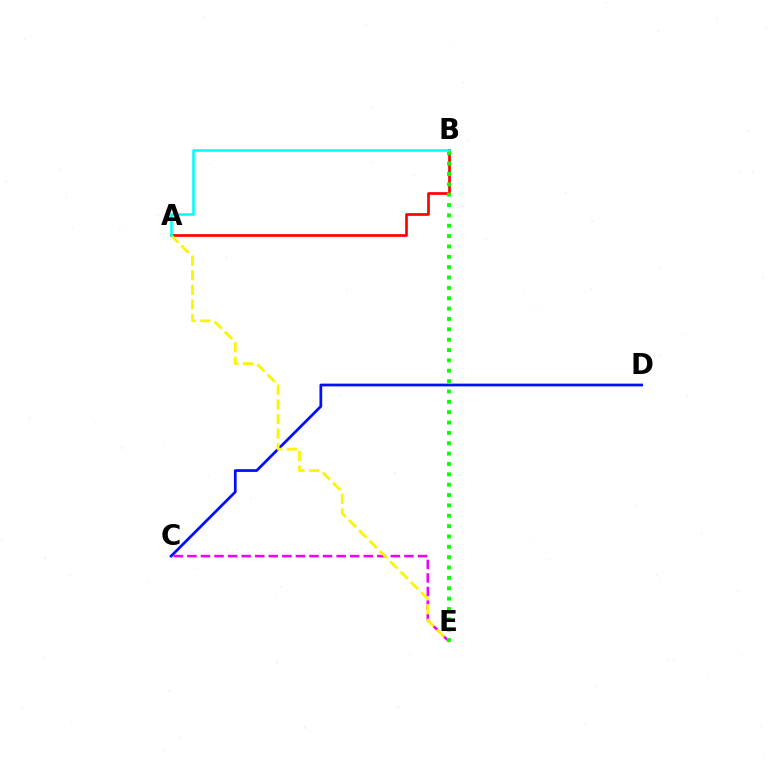{('C', 'D'): [{'color': '#0010ff', 'line_style': 'solid', 'thickness': 1.98}], ('A', 'B'): [{'color': '#ff0000', 'line_style': 'solid', 'thickness': 1.93}, {'color': '#00fff6', 'line_style': 'solid', 'thickness': 1.84}], ('C', 'E'): [{'color': '#ee00ff', 'line_style': 'dashed', 'thickness': 1.84}], ('A', 'E'): [{'color': '#fcf500', 'line_style': 'dashed', 'thickness': 1.98}], ('B', 'E'): [{'color': '#08ff00', 'line_style': 'dotted', 'thickness': 2.81}]}